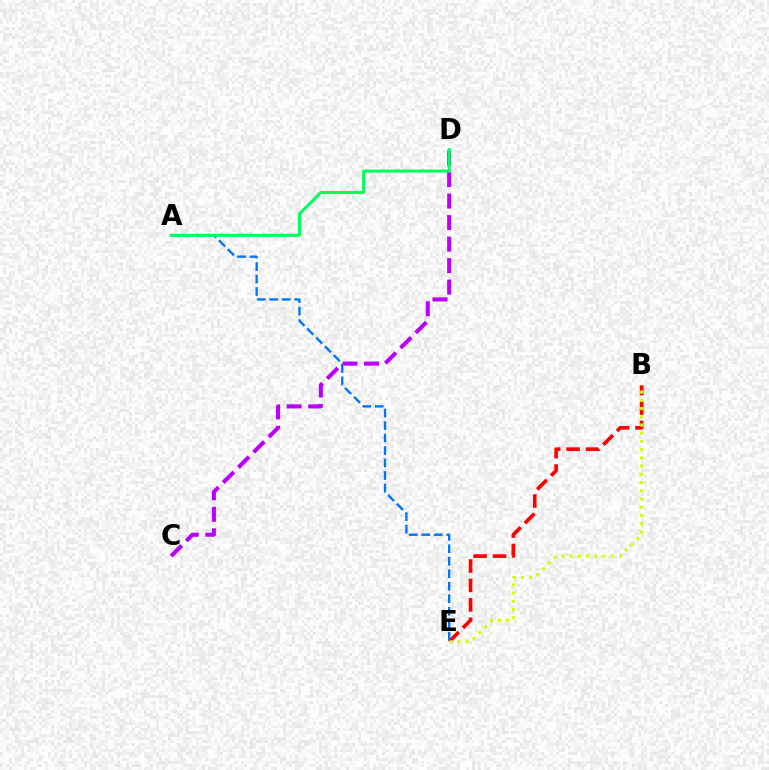{('B', 'E'): [{'color': '#ff0000', 'line_style': 'dashed', 'thickness': 2.64}, {'color': '#d1ff00', 'line_style': 'dotted', 'thickness': 2.23}], ('C', 'D'): [{'color': '#b900ff', 'line_style': 'dashed', 'thickness': 2.92}], ('A', 'E'): [{'color': '#0074ff', 'line_style': 'dashed', 'thickness': 1.7}], ('A', 'D'): [{'color': '#00ff5c', 'line_style': 'solid', 'thickness': 2.18}]}